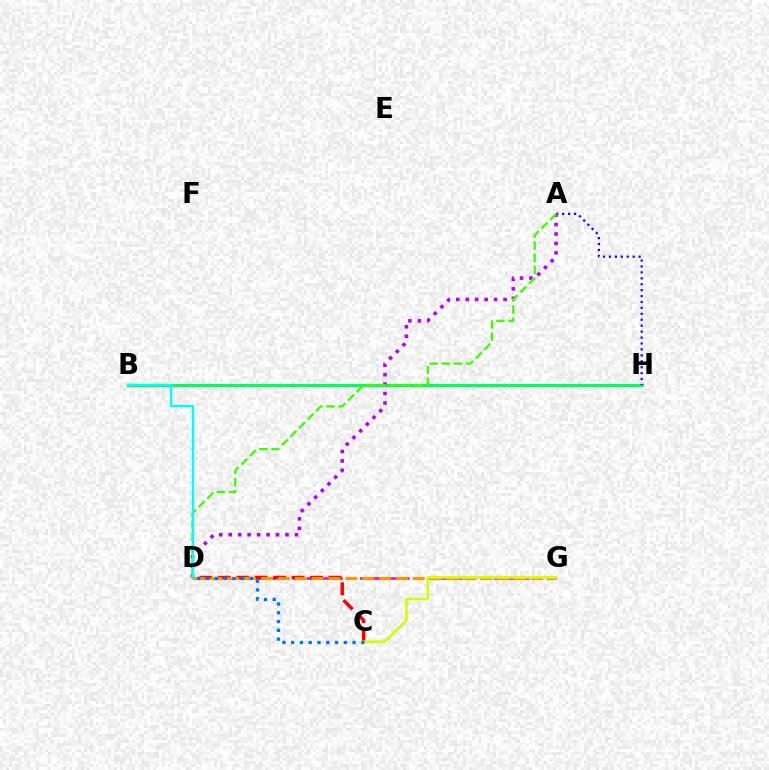{('B', 'H'): [{'color': '#00ff5c', 'line_style': 'solid', 'thickness': 2.25}], ('A', 'H'): [{'color': '#2500ff', 'line_style': 'dotted', 'thickness': 1.61}], ('A', 'D'): [{'color': '#b900ff', 'line_style': 'dotted', 'thickness': 2.57}, {'color': '#3dff00', 'line_style': 'dashed', 'thickness': 1.65}], ('D', 'G'): [{'color': '#ff00ac', 'line_style': 'dashed', 'thickness': 1.82}, {'color': '#ff9400', 'line_style': 'dashed', 'thickness': 2.29}], ('C', 'D'): [{'color': '#ff0000', 'line_style': 'dashed', 'thickness': 2.51}, {'color': '#0074ff', 'line_style': 'dotted', 'thickness': 2.38}], ('B', 'D'): [{'color': '#00fff6', 'line_style': 'solid', 'thickness': 1.69}], ('C', 'G'): [{'color': '#d1ff00', 'line_style': 'solid', 'thickness': 1.88}]}